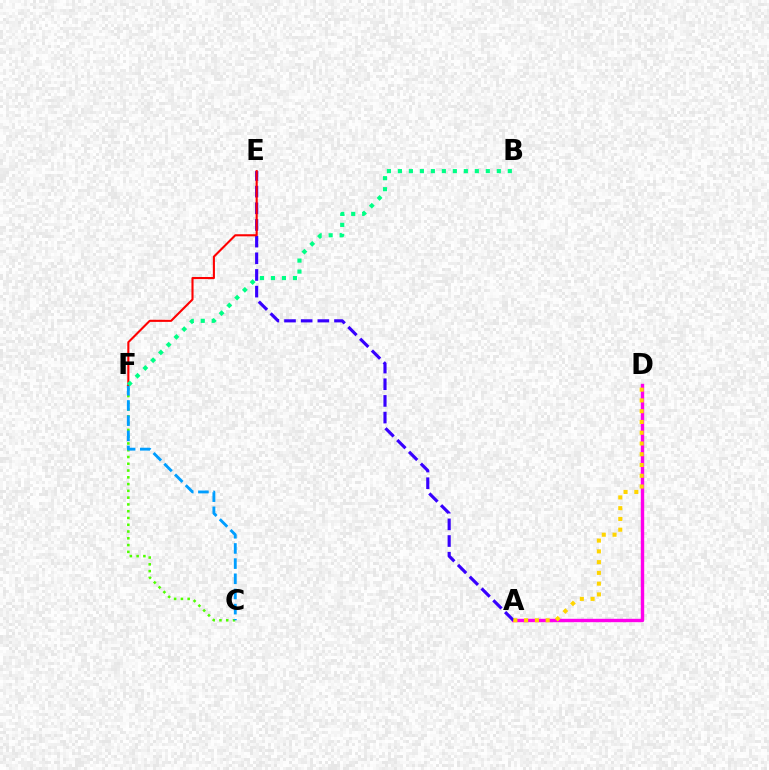{('C', 'F'): [{'color': '#4fff00', 'line_style': 'dotted', 'thickness': 1.84}, {'color': '#009eff', 'line_style': 'dashed', 'thickness': 2.06}], ('A', 'D'): [{'color': '#ff00ed', 'line_style': 'solid', 'thickness': 2.45}, {'color': '#ffd500', 'line_style': 'dotted', 'thickness': 2.92}], ('A', 'E'): [{'color': '#3700ff', 'line_style': 'dashed', 'thickness': 2.26}], ('E', 'F'): [{'color': '#ff0000', 'line_style': 'solid', 'thickness': 1.51}], ('B', 'F'): [{'color': '#00ff86', 'line_style': 'dotted', 'thickness': 2.99}]}